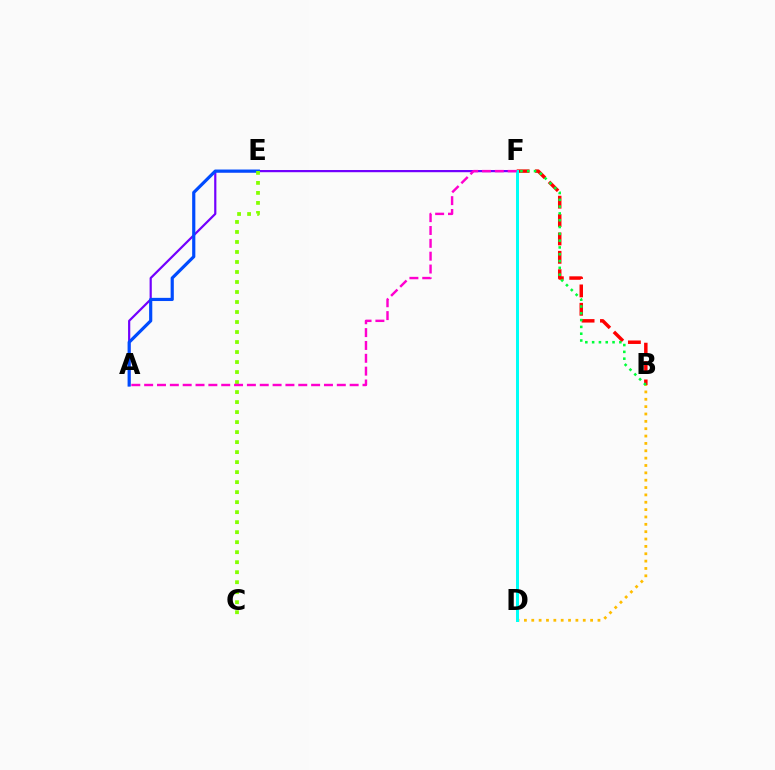{('A', 'F'): [{'color': '#7200ff', 'line_style': 'solid', 'thickness': 1.58}, {'color': '#ff00cf', 'line_style': 'dashed', 'thickness': 1.74}], ('B', 'D'): [{'color': '#ffbd00', 'line_style': 'dotted', 'thickness': 2.0}], ('A', 'E'): [{'color': '#004bff', 'line_style': 'solid', 'thickness': 2.29}], ('C', 'E'): [{'color': '#84ff00', 'line_style': 'dotted', 'thickness': 2.72}], ('B', 'F'): [{'color': '#ff0000', 'line_style': 'dashed', 'thickness': 2.5}, {'color': '#00ff39', 'line_style': 'dotted', 'thickness': 1.85}], ('D', 'F'): [{'color': '#00fff6', 'line_style': 'solid', 'thickness': 2.16}]}